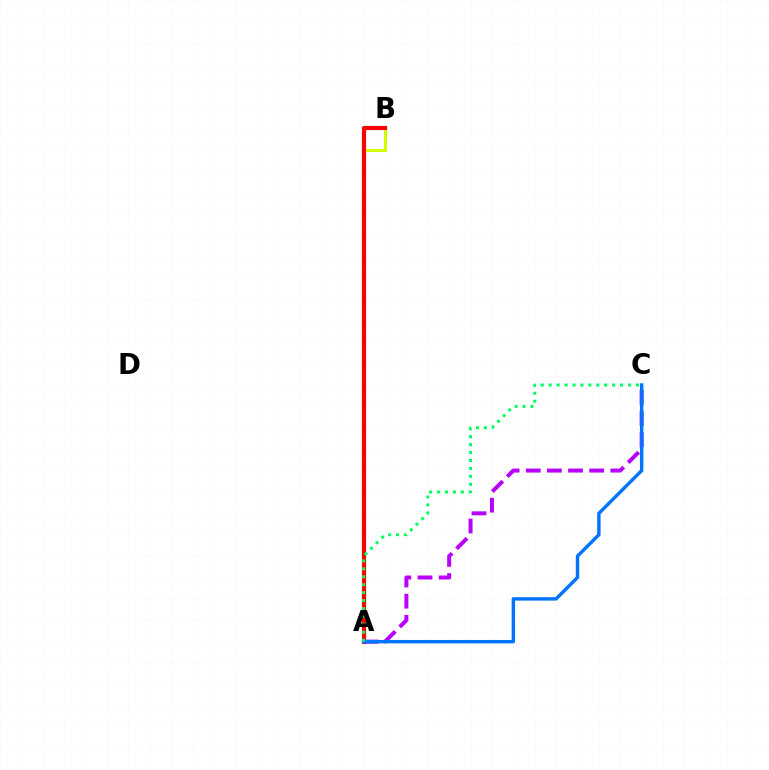{('A', 'B'): [{'color': '#d1ff00', 'line_style': 'solid', 'thickness': 2.19}, {'color': '#ff0000', 'line_style': 'solid', 'thickness': 3.0}], ('A', 'C'): [{'color': '#b900ff', 'line_style': 'dashed', 'thickness': 2.87}, {'color': '#0074ff', 'line_style': 'solid', 'thickness': 2.46}, {'color': '#00ff5c', 'line_style': 'dotted', 'thickness': 2.15}]}